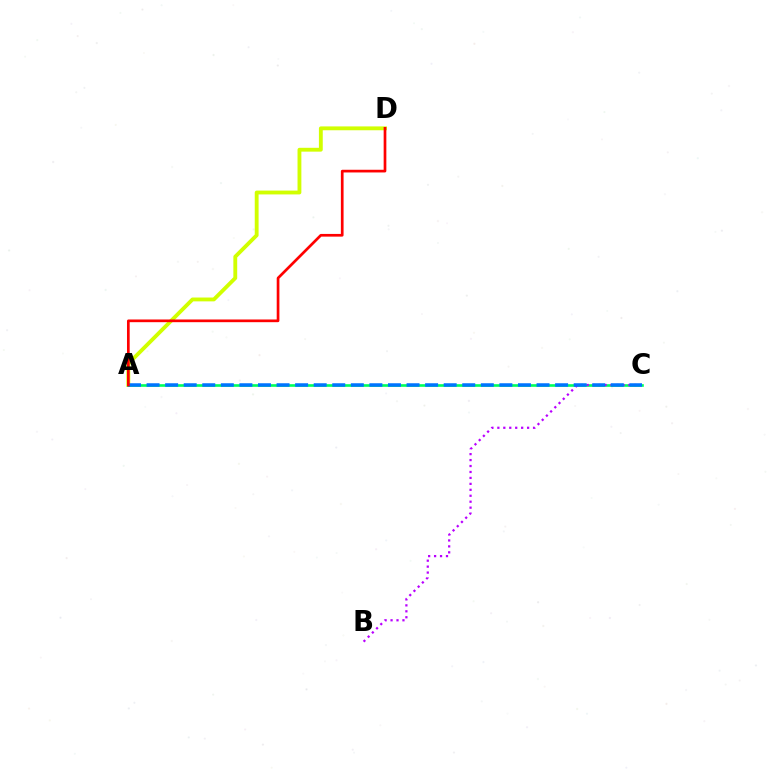{('A', 'D'): [{'color': '#d1ff00', 'line_style': 'solid', 'thickness': 2.77}, {'color': '#ff0000', 'line_style': 'solid', 'thickness': 1.94}], ('A', 'C'): [{'color': '#00ff5c', 'line_style': 'solid', 'thickness': 1.9}, {'color': '#0074ff', 'line_style': 'dashed', 'thickness': 2.52}], ('B', 'C'): [{'color': '#b900ff', 'line_style': 'dotted', 'thickness': 1.62}]}